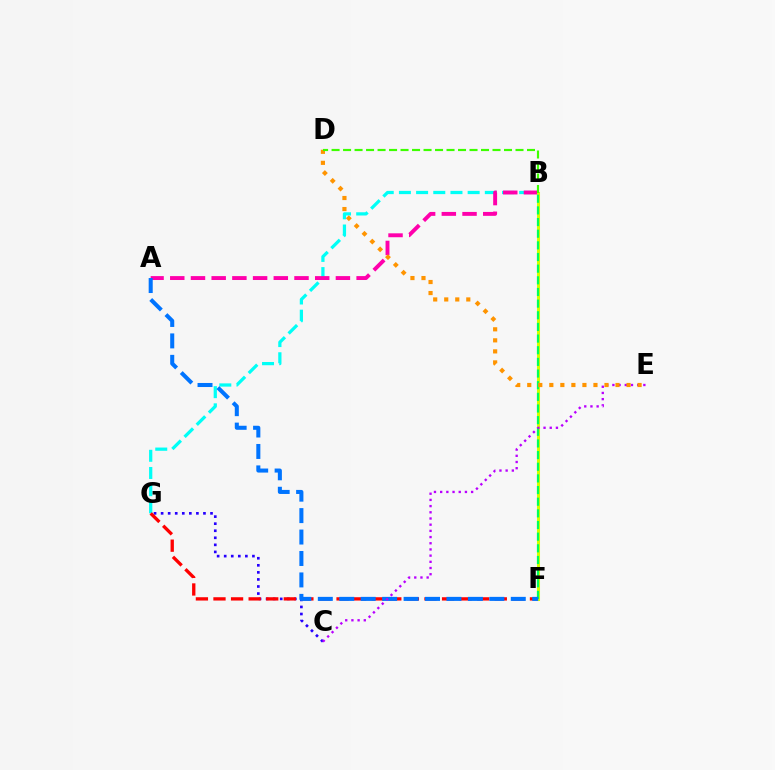{('C', 'G'): [{'color': '#2500ff', 'line_style': 'dotted', 'thickness': 1.92}], ('B', 'G'): [{'color': '#00fff6', 'line_style': 'dashed', 'thickness': 2.33}], ('F', 'G'): [{'color': '#ff0000', 'line_style': 'dashed', 'thickness': 2.39}], ('A', 'B'): [{'color': '#ff00ac', 'line_style': 'dashed', 'thickness': 2.81}], ('B', 'F'): [{'color': '#d1ff00', 'line_style': 'solid', 'thickness': 2.19}, {'color': '#00ff5c', 'line_style': 'dashed', 'thickness': 1.58}], ('A', 'F'): [{'color': '#0074ff', 'line_style': 'dashed', 'thickness': 2.91}], ('C', 'E'): [{'color': '#b900ff', 'line_style': 'dotted', 'thickness': 1.68}], ('D', 'E'): [{'color': '#ff9400', 'line_style': 'dotted', 'thickness': 3.0}], ('B', 'D'): [{'color': '#3dff00', 'line_style': 'dashed', 'thickness': 1.56}]}